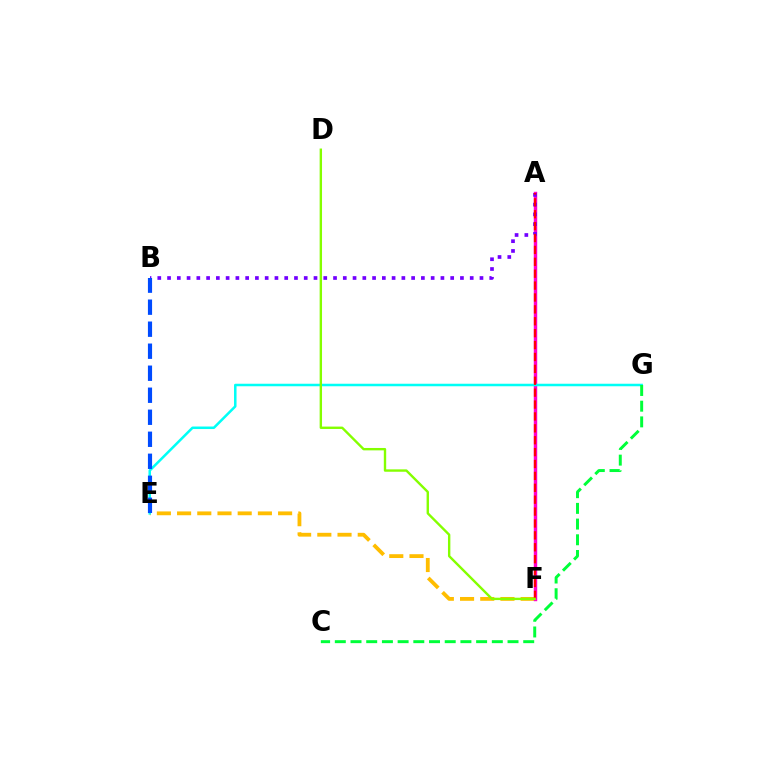{('E', 'F'): [{'color': '#ffbd00', 'line_style': 'dashed', 'thickness': 2.74}], ('A', 'F'): [{'color': '#ff00cf', 'line_style': 'solid', 'thickness': 2.47}, {'color': '#ff0000', 'line_style': 'dashed', 'thickness': 1.62}], ('E', 'G'): [{'color': '#00fff6', 'line_style': 'solid', 'thickness': 1.81}], ('A', 'B'): [{'color': '#7200ff', 'line_style': 'dotted', 'thickness': 2.65}], ('C', 'G'): [{'color': '#00ff39', 'line_style': 'dashed', 'thickness': 2.13}], ('D', 'F'): [{'color': '#84ff00', 'line_style': 'solid', 'thickness': 1.72}], ('B', 'E'): [{'color': '#004bff', 'line_style': 'dashed', 'thickness': 2.99}]}